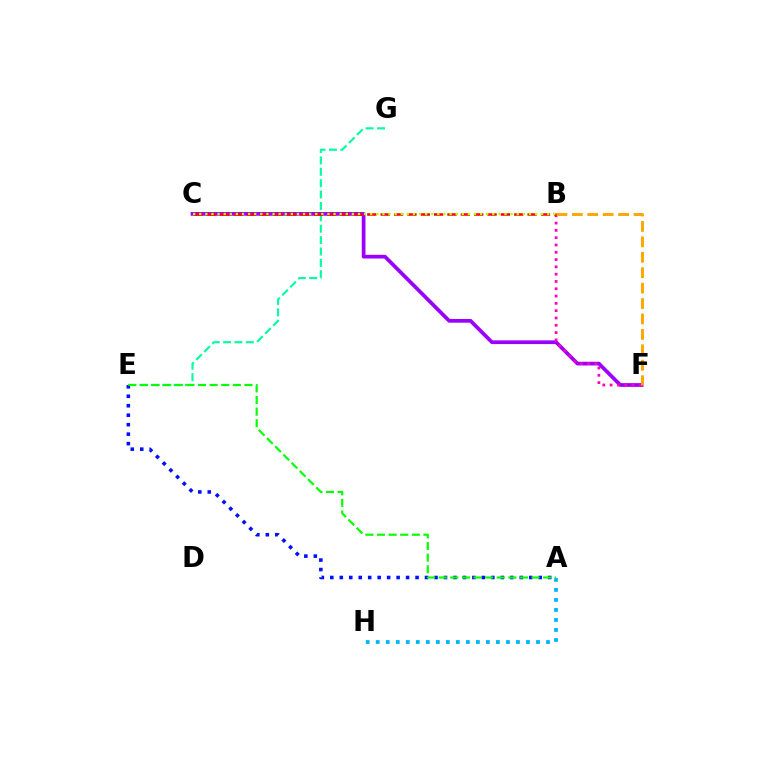{('E', 'G'): [{'color': '#00ff9d', 'line_style': 'dashed', 'thickness': 1.55}], ('C', 'F'): [{'color': '#9b00ff', 'line_style': 'solid', 'thickness': 2.68}], ('B', 'F'): [{'color': '#ff00bd', 'line_style': 'dotted', 'thickness': 1.98}, {'color': '#ffa500', 'line_style': 'dashed', 'thickness': 2.1}], ('A', 'H'): [{'color': '#00b5ff', 'line_style': 'dotted', 'thickness': 2.72}], ('A', 'E'): [{'color': '#0010ff', 'line_style': 'dotted', 'thickness': 2.57}, {'color': '#08ff00', 'line_style': 'dashed', 'thickness': 1.58}], ('B', 'C'): [{'color': '#ff0000', 'line_style': 'dashed', 'thickness': 1.81}, {'color': '#b3ff00', 'line_style': 'dotted', 'thickness': 1.66}]}